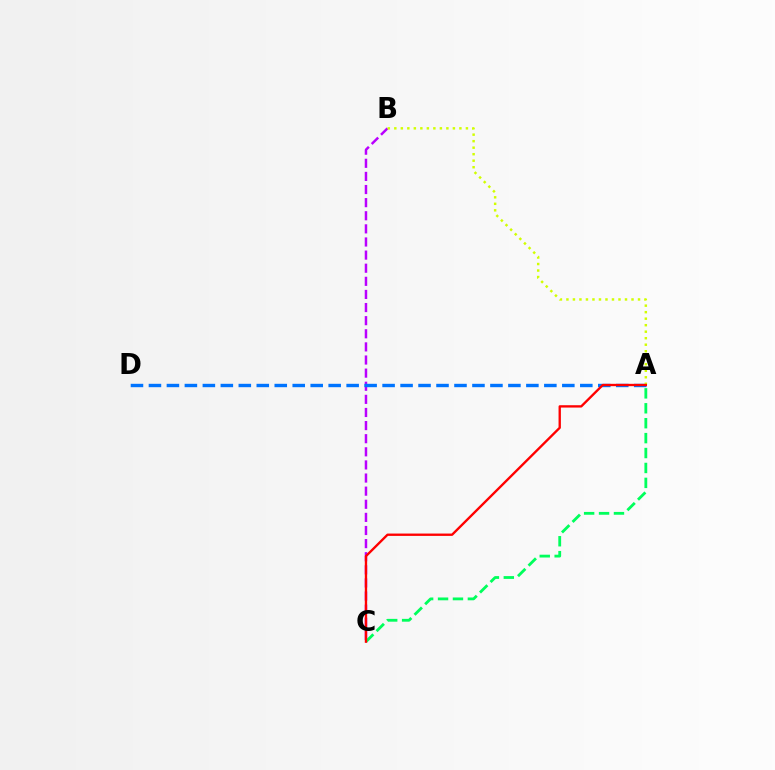{('B', 'C'): [{'color': '#b900ff', 'line_style': 'dashed', 'thickness': 1.78}], ('A', 'C'): [{'color': '#00ff5c', 'line_style': 'dashed', 'thickness': 2.03}, {'color': '#ff0000', 'line_style': 'solid', 'thickness': 1.69}], ('A', 'D'): [{'color': '#0074ff', 'line_style': 'dashed', 'thickness': 2.44}], ('A', 'B'): [{'color': '#d1ff00', 'line_style': 'dotted', 'thickness': 1.77}]}